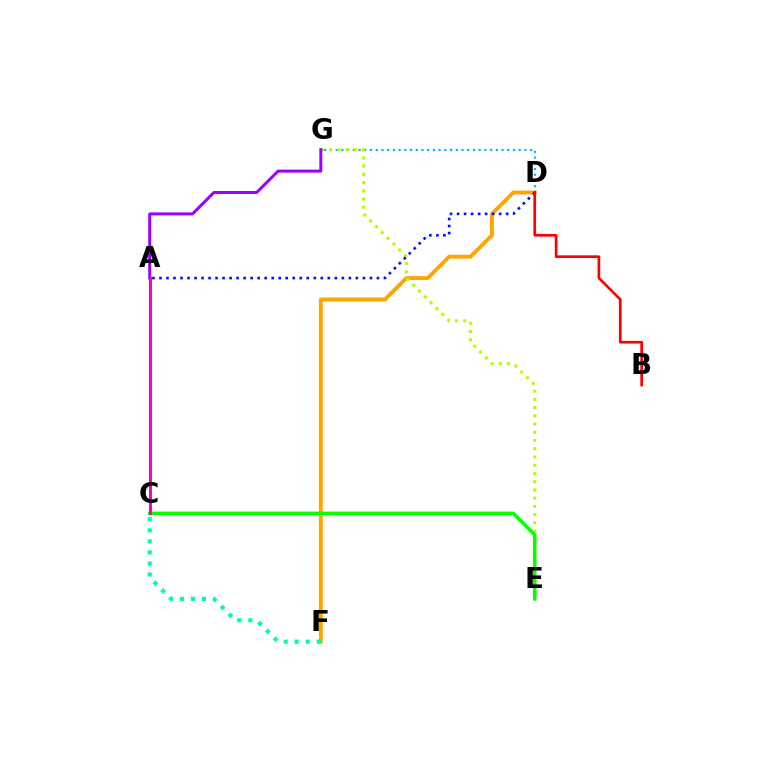{('D', 'F'): [{'color': '#ffa500', 'line_style': 'solid', 'thickness': 2.8}], ('D', 'G'): [{'color': '#00b5ff', 'line_style': 'dotted', 'thickness': 1.55}], ('E', 'G'): [{'color': '#b3ff00', 'line_style': 'dotted', 'thickness': 2.24}], ('C', 'E'): [{'color': '#08ff00', 'line_style': 'solid', 'thickness': 2.52}], ('A', 'D'): [{'color': '#0010ff', 'line_style': 'dotted', 'thickness': 1.91}], ('C', 'F'): [{'color': '#00ff9d', 'line_style': 'dotted', 'thickness': 3.0}], ('A', 'G'): [{'color': '#9b00ff', 'line_style': 'solid', 'thickness': 2.16}], ('B', 'D'): [{'color': '#ff0000', 'line_style': 'solid', 'thickness': 1.93}], ('A', 'C'): [{'color': '#ff00bd', 'line_style': 'solid', 'thickness': 2.18}]}